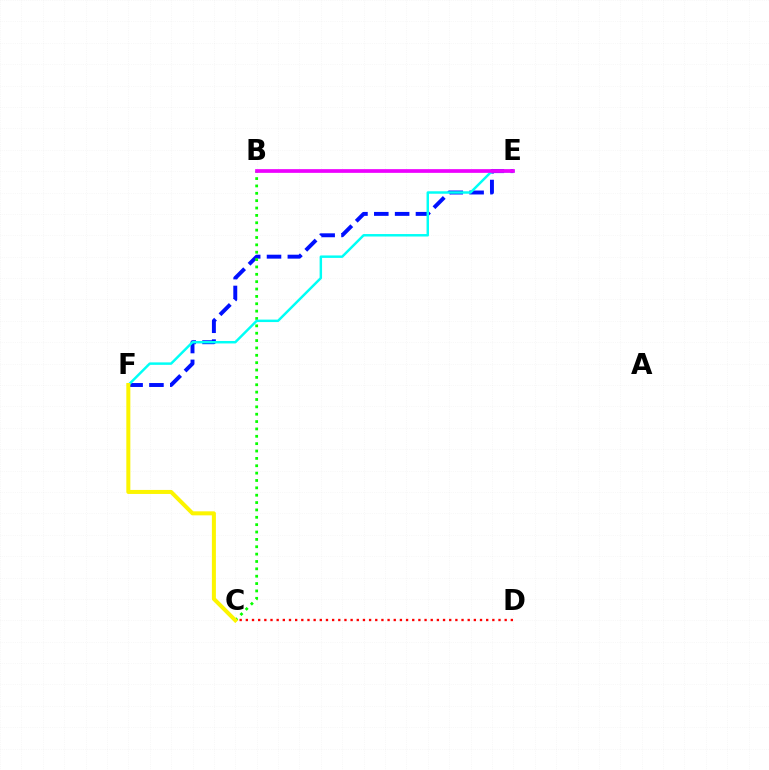{('E', 'F'): [{'color': '#0010ff', 'line_style': 'dashed', 'thickness': 2.83}, {'color': '#00fff6', 'line_style': 'solid', 'thickness': 1.77}], ('B', 'C'): [{'color': '#08ff00', 'line_style': 'dotted', 'thickness': 2.0}], ('C', 'D'): [{'color': '#ff0000', 'line_style': 'dotted', 'thickness': 1.67}], ('C', 'F'): [{'color': '#fcf500', 'line_style': 'solid', 'thickness': 2.89}], ('B', 'E'): [{'color': '#ee00ff', 'line_style': 'solid', 'thickness': 2.67}]}